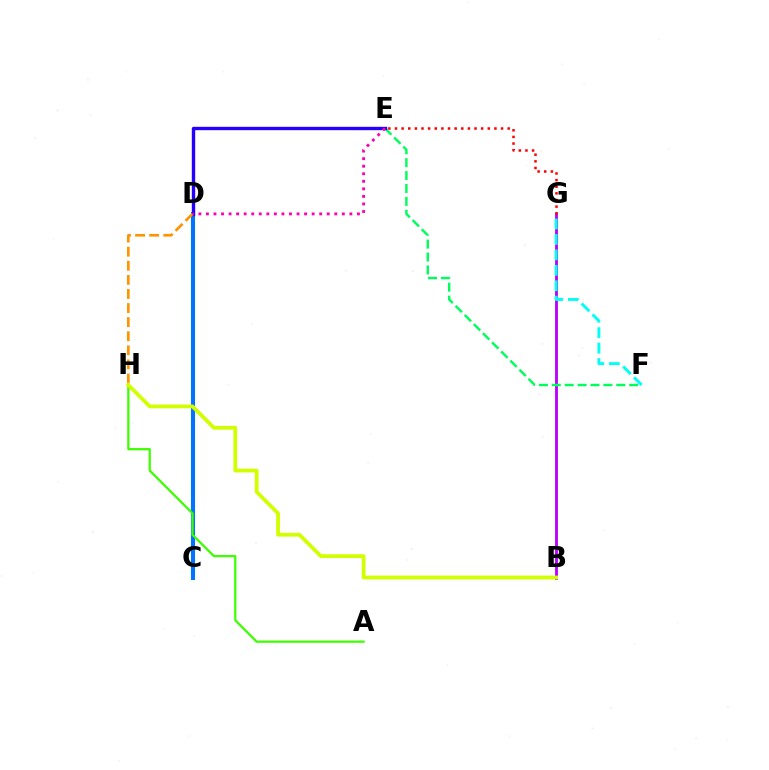{('B', 'G'): [{'color': '#b900ff', 'line_style': 'solid', 'thickness': 2.04}], ('C', 'D'): [{'color': '#0074ff', 'line_style': 'solid', 'thickness': 2.94}], ('E', 'F'): [{'color': '#00ff5c', 'line_style': 'dashed', 'thickness': 1.75}], ('F', 'G'): [{'color': '#00fff6', 'line_style': 'dashed', 'thickness': 2.1}], ('D', 'E'): [{'color': '#2500ff', 'line_style': 'solid', 'thickness': 2.44}, {'color': '#ff00ac', 'line_style': 'dotted', 'thickness': 2.05}], ('A', 'H'): [{'color': '#3dff00', 'line_style': 'solid', 'thickness': 1.61}], ('D', 'H'): [{'color': '#ff9400', 'line_style': 'dashed', 'thickness': 1.91}], ('E', 'G'): [{'color': '#ff0000', 'line_style': 'dotted', 'thickness': 1.8}], ('B', 'H'): [{'color': '#d1ff00', 'line_style': 'solid', 'thickness': 2.71}]}